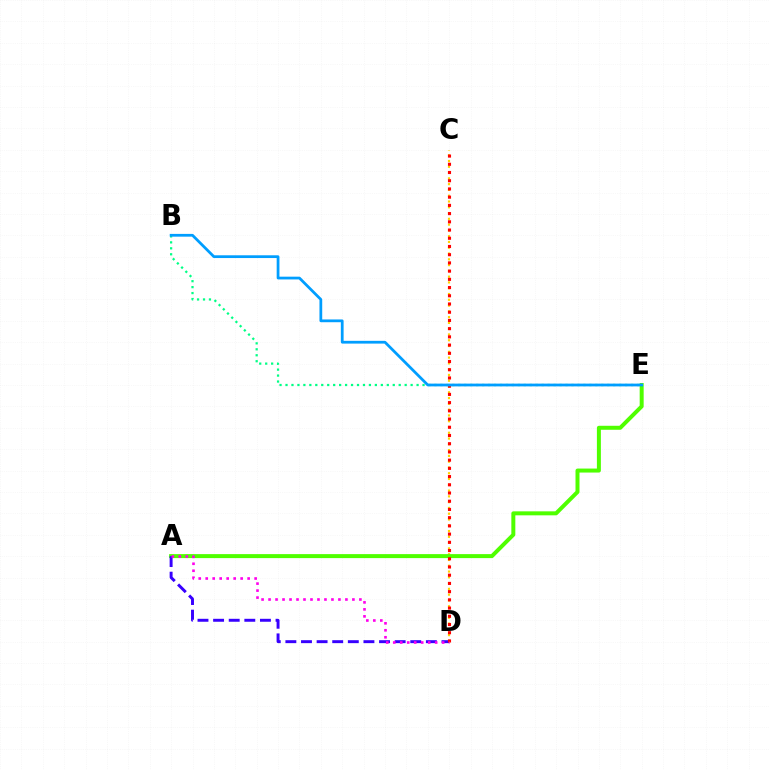{('B', 'E'): [{'color': '#00ff86', 'line_style': 'dotted', 'thickness': 1.62}, {'color': '#009eff', 'line_style': 'solid', 'thickness': 1.99}], ('C', 'D'): [{'color': '#ffd500', 'line_style': 'dotted', 'thickness': 1.57}, {'color': '#ff0000', 'line_style': 'dotted', 'thickness': 2.23}], ('A', 'E'): [{'color': '#4fff00', 'line_style': 'solid', 'thickness': 2.87}], ('A', 'D'): [{'color': '#3700ff', 'line_style': 'dashed', 'thickness': 2.12}, {'color': '#ff00ed', 'line_style': 'dotted', 'thickness': 1.9}]}